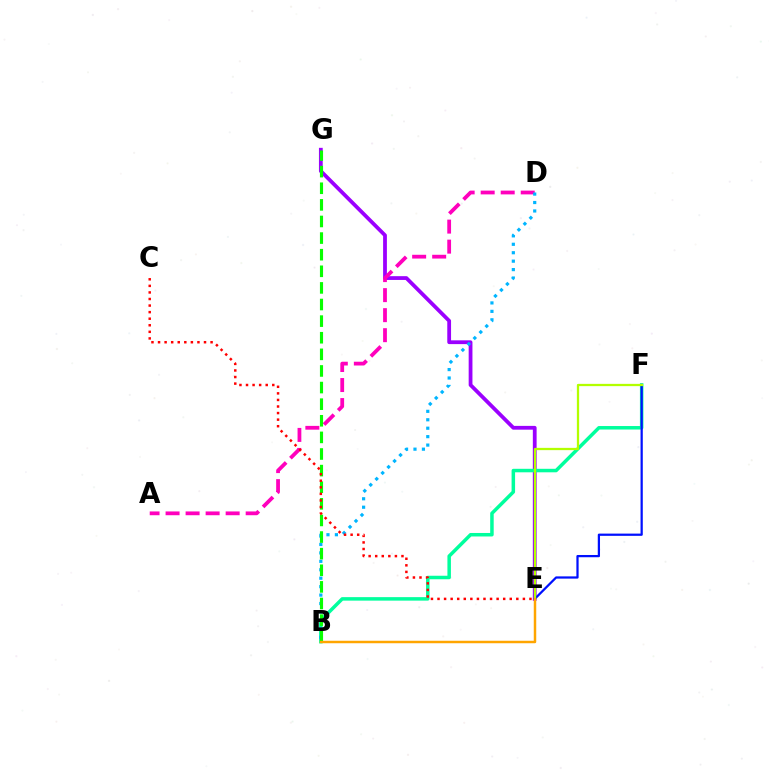{('E', 'G'): [{'color': '#9b00ff', 'line_style': 'solid', 'thickness': 2.72}], ('A', 'D'): [{'color': '#ff00bd', 'line_style': 'dashed', 'thickness': 2.72}], ('B', 'F'): [{'color': '#00ff9d', 'line_style': 'solid', 'thickness': 2.52}], ('B', 'D'): [{'color': '#00b5ff', 'line_style': 'dotted', 'thickness': 2.29}], ('B', 'G'): [{'color': '#08ff00', 'line_style': 'dashed', 'thickness': 2.26}], ('E', 'F'): [{'color': '#0010ff', 'line_style': 'solid', 'thickness': 1.61}, {'color': '#b3ff00', 'line_style': 'solid', 'thickness': 1.64}], ('C', 'E'): [{'color': '#ff0000', 'line_style': 'dotted', 'thickness': 1.78}], ('B', 'E'): [{'color': '#ffa500', 'line_style': 'solid', 'thickness': 1.78}]}